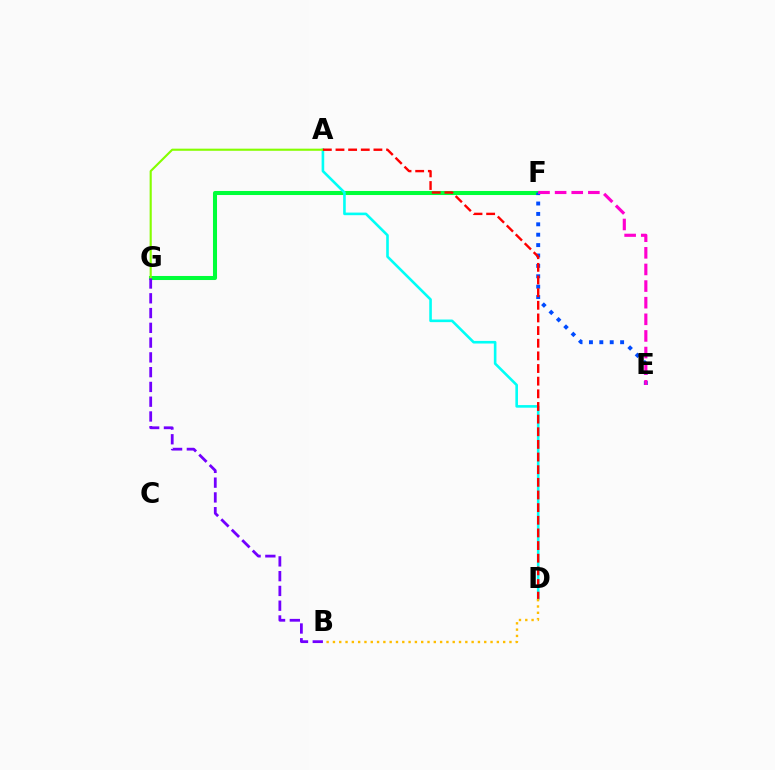{('F', 'G'): [{'color': '#00ff39', 'line_style': 'solid', 'thickness': 2.92}], ('E', 'F'): [{'color': '#004bff', 'line_style': 'dotted', 'thickness': 2.82}, {'color': '#ff00cf', 'line_style': 'dashed', 'thickness': 2.26}], ('A', 'D'): [{'color': '#00fff6', 'line_style': 'solid', 'thickness': 1.88}, {'color': '#ff0000', 'line_style': 'dashed', 'thickness': 1.72}], ('A', 'G'): [{'color': '#84ff00', 'line_style': 'solid', 'thickness': 1.53}], ('B', 'D'): [{'color': '#ffbd00', 'line_style': 'dotted', 'thickness': 1.71}], ('B', 'G'): [{'color': '#7200ff', 'line_style': 'dashed', 'thickness': 2.01}]}